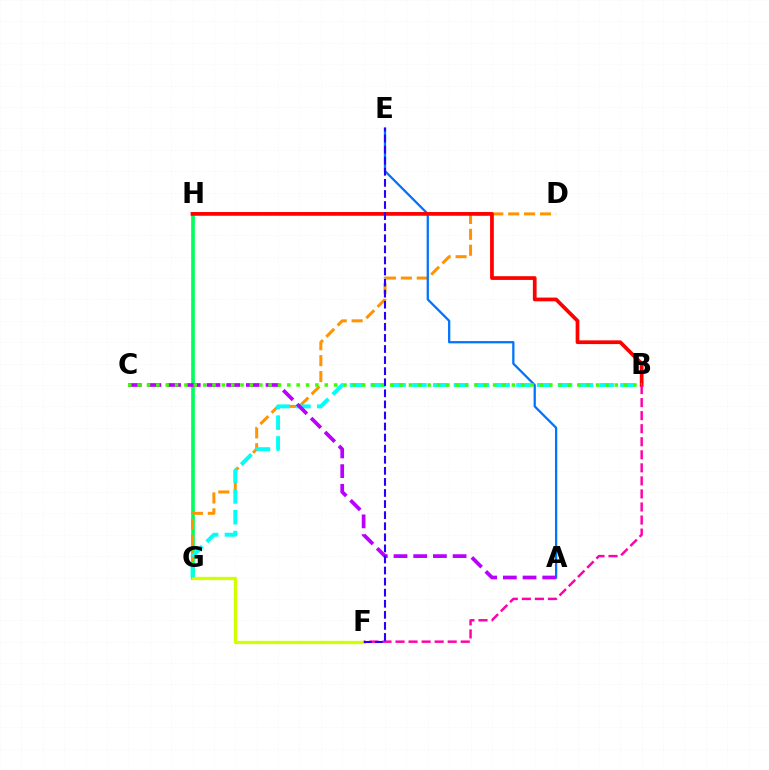{('G', 'H'): [{'color': '#00ff5c', 'line_style': 'solid', 'thickness': 2.64}], ('D', 'G'): [{'color': '#ff9400', 'line_style': 'dashed', 'thickness': 2.16}], ('A', 'E'): [{'color': '#0074ff', 'line_style': 'solid', 'thickness': 1.63}], ('B', 'H'): [{'color': '#ff0000', 'line_style': 'solid', 'thickness': 2.68}], ('F', 'G'): [{'color': '#d1ff00', 'line_style': 'solid', 'thickness': 2.39}], ('B', 'G'): [{'color': '#00fff6', 'line_style': 'dashed', 'thickness': 2.83}], ('B', 'F'): [{'color': '#ff00ac', 'line_style': 'dashed', 'thickness': 1.77}], ('A', 'C'): [{'color': '#b900ff', 'line_style': 'dashed', 'thickness': 2.68}], ('B', 'C'): [{'color': '#3dff00', 'line_style': 'dotted', 'thickness': 2.54}], ('E', 'F'): [{'color': '#2500ff', 'line_style': 'dashed', 'thickness': 1.5}]}